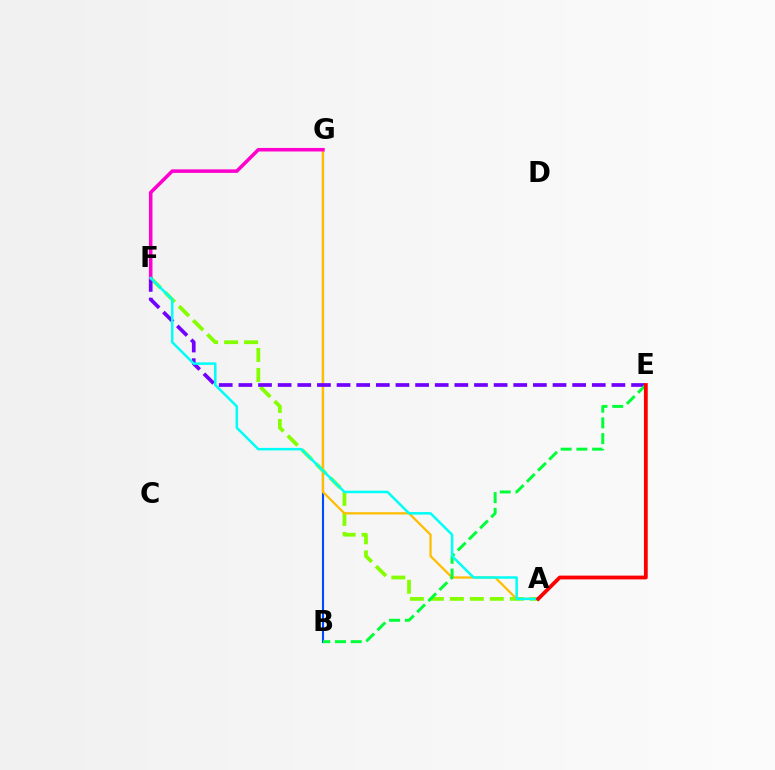{('B', 'G'): [{'color': '#004bff', 'line_style': 'solid', 'thickness': 1.53}], ('A', 'F'): [{'color': '#84ff00', 'line_style': 'dashed', 'thickness': 2.71}, {'color': '#00fff6', 'line_style': 'solid', 'thickness': 1.81}], ('A', 'G'): [{'color': '#ffbd00', 'line_style': 'solid', 'thickness': 1.62}], ('E', 'F'): [{'color': '#7200ff', 'line_style': 'dashed', 'thickness': 2.67}], ('B', 'E'): [{'color': '#00ff39', 'line_style': 'dashed', 'thickness': 2.14}], ('F', 'G'): [{'color': '#ff00cf', 'line_style': 'solid', 'thickness': 2.54}], ('A', 'E'): [{'color': '#ff0000', 'line_style': 'solid', 'thickness': 2.73}]}